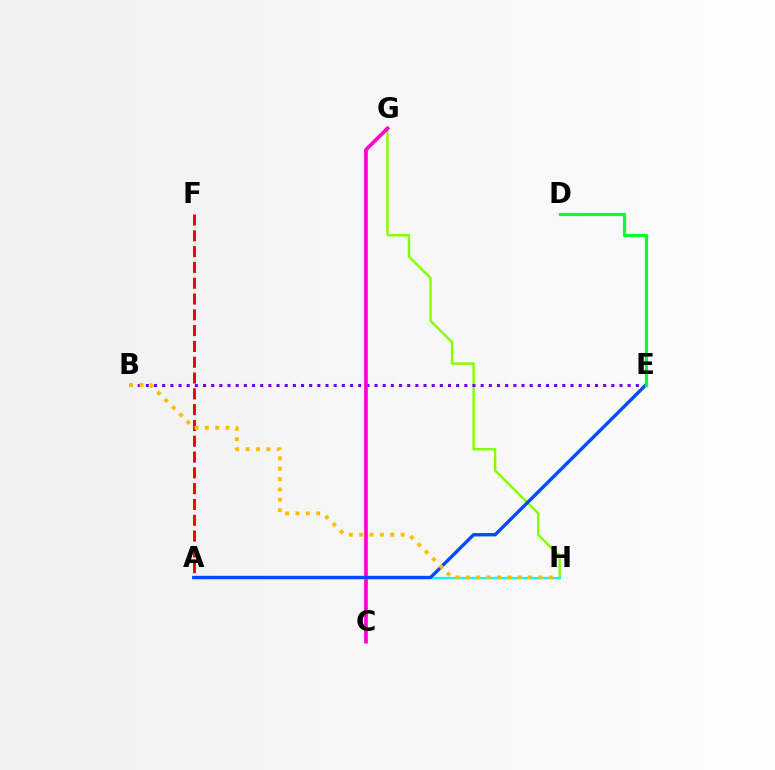{('G', 'H'): [{'color': '#84ff00', 'line_style': 'solid', 'thickness': 1.73}], ('B', 'E'): [{'color': '#7200ff', 'line_style': 'dotted', 'thickness': 2.22}], ('C', 'G'): [{'color': '#ff00cf', 'line_style': 'solid', 'thickness': 2.65}], ('A', 'F'): [{'color': '#ff0000', 'line_style': 'dashed', 'thickness': 2.15}], ('A', 'H'): [{'color': '#00fff6', 'line_style': 'solid', 'thickness': 1.62}], ('A', 'E'): [{'color': '#004bff', 'line_style': 'solid', 'thickness': 2.44}], ('B', 'H'): [{'color': '#ffbd00', 'line_style': 'dotted', 'thickness': 2.82}], ('D', 'E'): [{'color': '#00ff39', 'line_style': 'solid', 'thickness': 2.29}]}